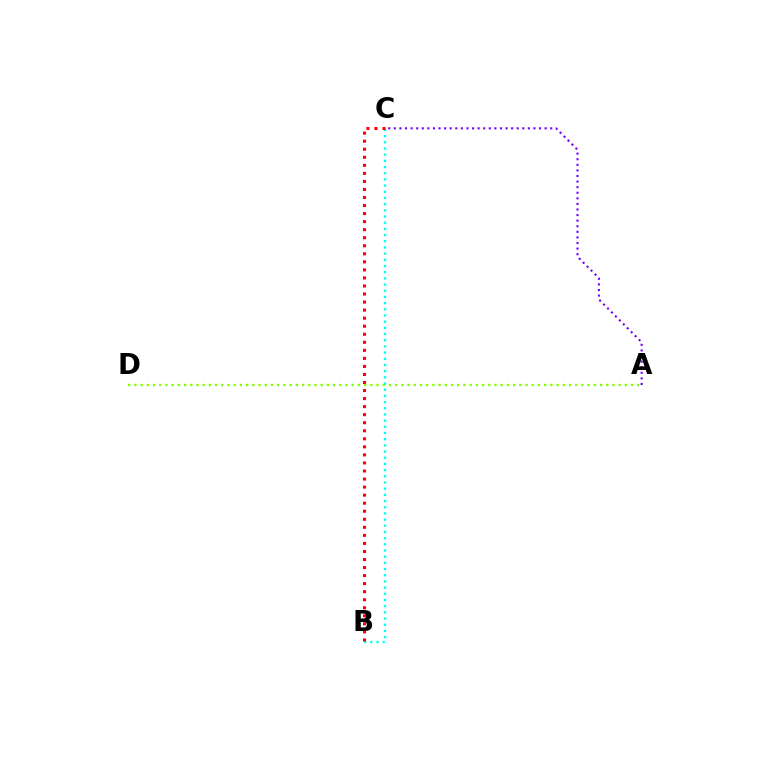{('A', 'D'): [{'color': '#84ff00', 'line_style': 'dotted', 'thickness': 1.69}], ('A', 'C'): [{'color': '#7200ff', 'line_style': 'dotted', 'thickness': 1.52}], ('B', 'C'): [{'color': '#00fff6', 'line_style': 'dotted', 'thickness': 1.68}, {'color': '#ff0000', 'line_style': 'dotted', 'thickness': 2.19}]}